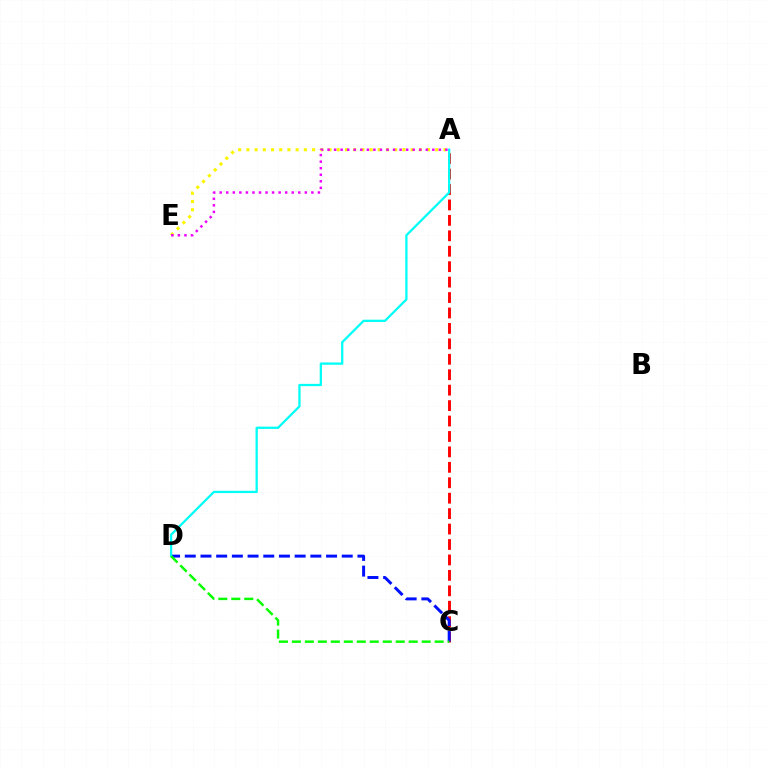{('A', 'C'): [{'color': '#ff0000', 'line_style': 'dashed', 'thickness': 2.1}], ('C', 'D'): [{'color': '#0010ff', 'line_style': 'dashed', 'thickness': 2.13}, {'color': '#08ff00', 'line_style': 'dashed', 'thickness': 1.76}], ('A', 'D'): [{'color': '#00fff6', 'line_style': 'solid', 'thickness': 1.64}], ('A', 'E'): [{'color': '#fcf500', 'line_style': 'dotted', 'thickness': 2.23}, {'color': '#ee00ff', 'line_style': 'dotted', 'thickness': 1.78}]}